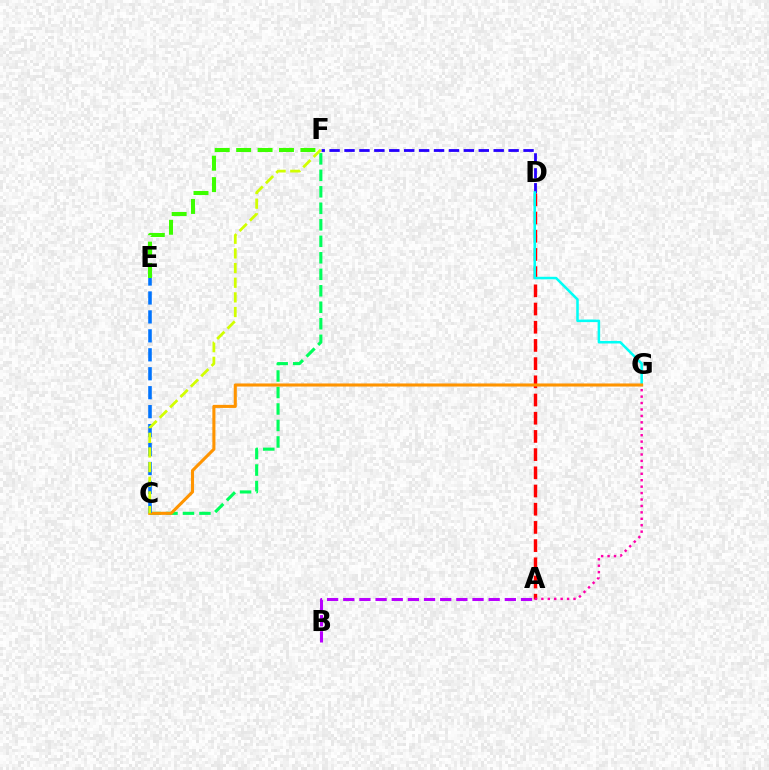{('D', 'F'): [{'color': '#2500ff', 'line_style': 'dashed', 'thickness': 2.03}], ('A', 'D'): [{'color': '#ff0000', 'line_style': 'dashed', 'thickness': 2.47}], ('C', 'F'): [{'color': '#00ff5c', 'line_style': 'dashed', 'thickness': 2.24}, {'color': '#d1ff00', 'line_style': 'dashed', 'thickness': 1.99}], ('A', 'B'): [{'color': '#b900ff', 'line_style': 'dashed', 'thickness': 2.19}], ('D', 'G'): [{'color': '#00fff6', 'line_style': 'solid', 'thickness': 1.83}], ('C', 'G'): [{'color': '#ff9400', 'line_style': 'solid', 'thickness': 2.22}], ('C', 'E'): [{'color': '#0074ff', 'line_style': 'dashed', 'thickness': 2.57}], ('E', 'F'): [{'color': '#3dff00', 'line_style': 'dashed', 'thickness': 2.91}], ('A', 'G'): [{'color': '#ff00ac', 'line_style': 'dotted', 'thickness': 1.75}]}